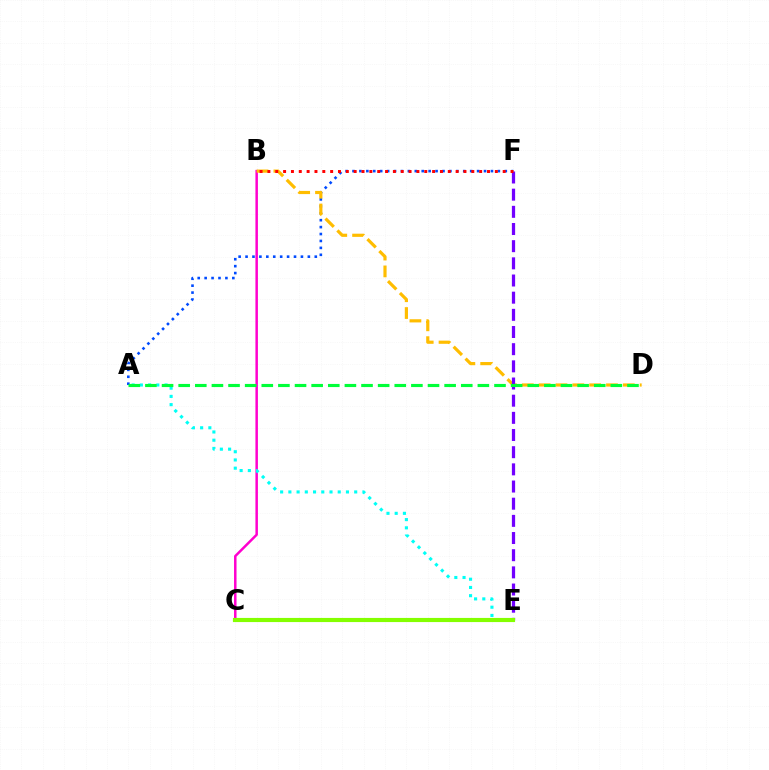{('A', 'F'): [{'color': '#004bff', 'line_style': 'dotted', 'thickness': 1.88}], ('B', 'C'): [{'color': '#ff00cf', 'line_style': 'solid', 'thickness': 1.8}], ('B', 'D'): [{'color': '#ffbd00', 'line_style': 'dashed', 'thickness': 2.29}], ('E', 'F'): [{'color': '#7200ff', 'line_style': 'dashed', 'thickness': 2.33}], ('A', 'E'): [{'color': '#00fff6', 'line_style': 'dotted', 'thickness': 2.24}], ('C', 'E'): [{'color': '#84ff00', 'line_style': 'solid', 'thickness': 2.98}], ('B', 'F'): [{'color': '#ff0000', 'line_style': 'dotted', 'thickness': 2.13}], ('A', 'D'): [{'color': '#00ff39', 'line_style': 'dashed', 'thickness': 2.26}]}